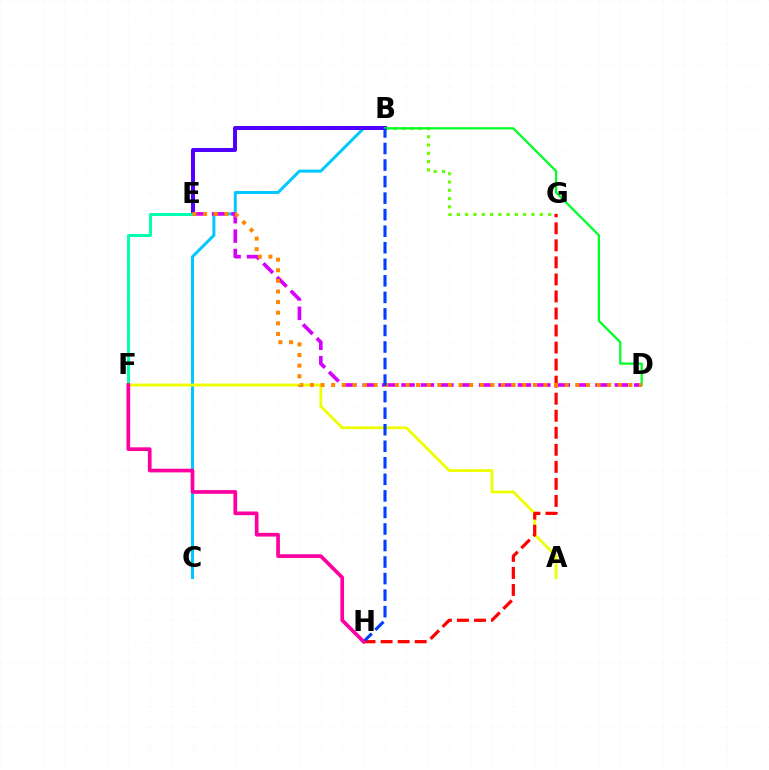{('B', 'C'): [{'color': '#00c7ff', 'line_style': 'solid', 'thickness': 2.15}], ('B', 'G'): [{'color': '#66ff00', 'line_style': 'dotted', 'thickness': 2.25}], ('B', 'E'): [{'color': '#4f00ff', 'line_style': 'solid', 'thickness': 2.86}], ('D', 'E'): [{'color': '#d600ff', 'line_style': 'dashed', 'thickness': 2.64}, {'color': '#ff8800', 'line_style': 'dotted', 'thickness': 2.88}], ('E', 'F'): [{'color': '#00ffaf', 'line_style': 'solid', 'thickness': 2.12}], ('B', 'D'): [{'color': '#00ff27', 'line_style': 'solid', 'thickness': 1.62}], ('A', 'F'): [{'color': '#eeff00', 'line_style': 'solid', 'thickness': 2.03}], ('G', 'H'): [{'color': '#ff0000', 'line_style': 'dashed', 'thickness': 2.31}], ('B', 'H'): [{'color': '#003fff', 'line_style': 'dashed', 'thickness': 2.25}], ('F', 'H'): [{'color': '#ff00a0', 'line_style': 'solid', 'thickness': 2.66}]}